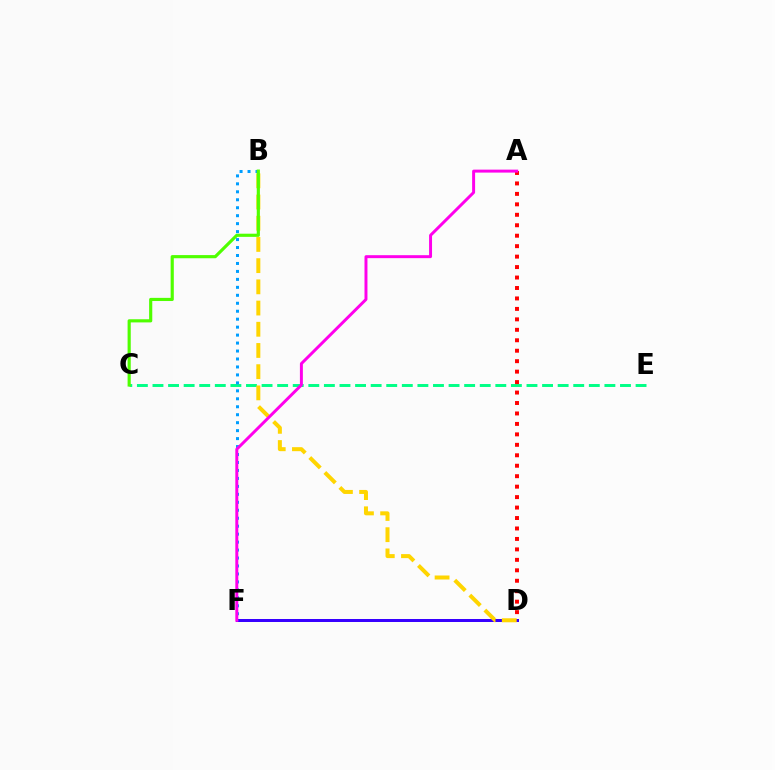{('C', 'E'): [{'color': '#00ff86', 'line_style': 'dashed', 'thickness': 2.12}], ('A', 'D'): [{'color': '#ff0000', 'line_style': 'dotted', 'thickness': 2.84}], ('D', 'F'): [{'color': '#3700ff', 'line_style': 'solid', 'thickness': 2.15}], ('B', 'F'): [{'color': '#009eff', 'line_style': 'dotted', 'thickness': 2.16}], ('B', 'D'): [{'color': '#ffd500', 'line_style': 'dashed', 'thickness': 2.88}], ('B', 'C'): [{'color': '#4fff00', 'line_style': 'solid', 'thickness': 2.27}], ('A', 'F'): [{'color': '#ff00ed', 'line_style': 'solid', 'thickness': 2.13}]}